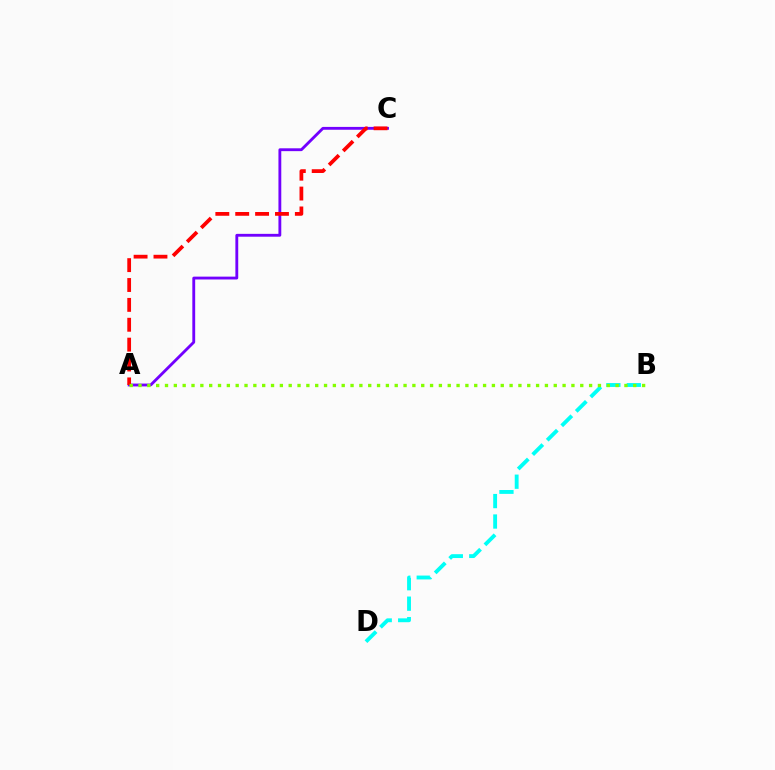{('B', 'D'): [{'color': '#00fff6', 'line_style': 'dashed', 'thickness': 2.78}], ('A', 'C'): [{'color': '#7200ff', 'line_style': 'solid', 'thickness': 2.05}, {'color': '#ff0000', 'line_style': 'dashed', 'thickness': 2.7}], ('A', 'B'): [{'color': '#84ff00', 'line_style': 'dotted', 'thickness': 2.4}]}